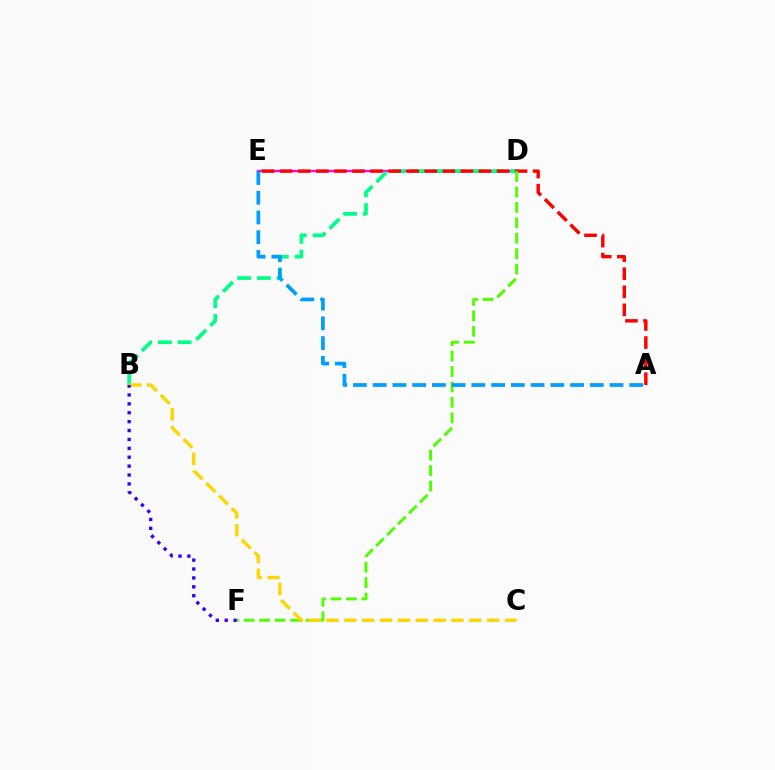{('D', 'E'): [{'color': '#ff00ed', 'line_style': 'solid', 'thickness': 1.65}], ('B', 'D'): [{'color': '#00ff86', 'line_style': 'dashed', 'thickness': 2.68}], ('A', 'E'): [{'color': '#ff0000', 'line_style': 'dashed', 'thickness': 2.45}, {'color': '#009eff', 'line_style': 'dashed', 'thickness': 2.68}], ('D', 'F'): [{'color': '#4fff00', 'line_style': 'dashed', 'thickness': 2.1}], ('B', 'C'): [{'color': '#ffd500', 'line_style': 'dashed', 'thickness': 2.42}], ('B', 'F'): [{'color': '#3700ff', 'line_style': 'dotted', 'thickness': 2.42}]}